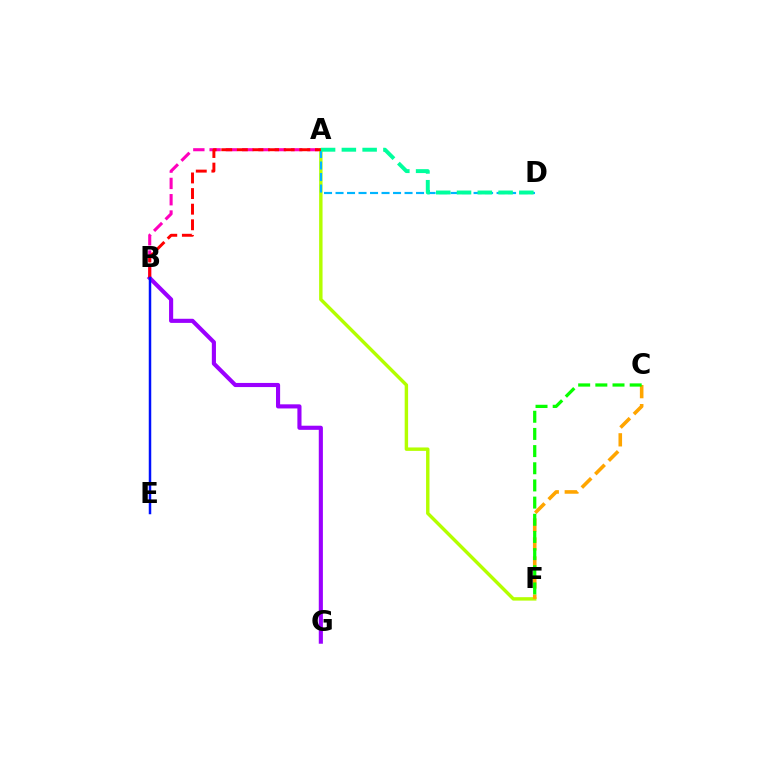{('A', 'F'): [{'color': '#b3ff00', 'line_style': 'solid', 'thickness': 2.47}], ('A', 'B'): [{'color': '#ff00bd', 'line_style': 'dashed', 'thickness': 2.21}, {'color': '#ff0000', 'line_style': 'dashed', 'thickness': 2.12}], ('A', 'D'): [{'color': '#00b5ff', 'line_style': 'dashed', 'thickness': 1.56}, {'color': '#00ff9d', 'line_style': 'dashed', 'thickness': 2.82}], ('B', 'G'): [{'color': '#9b00ff', 'line_style': 'solid', 'thickness': 2.97}], ('C', 'F'): [{'color': '#ffa500', 'line_style': 'dashed', 'thickness': 2.58}, {'color': '#08ff00', 'line_style': 'dashed', 'thickness': 2.33}], ('B', 'E'): [{'color': '#0010ff', 'line_style': 'solid', 'thickness': 1.8}]}